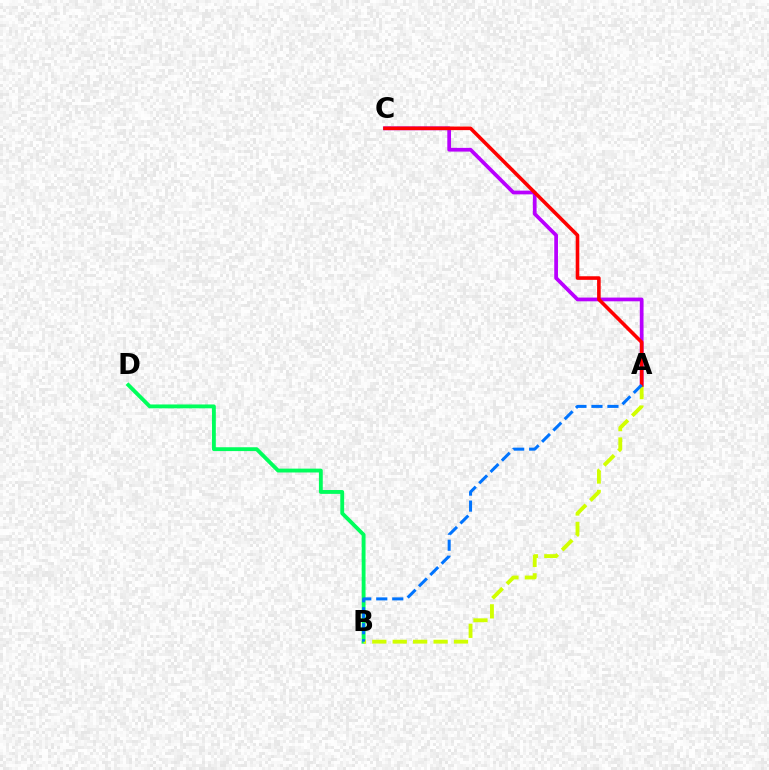{('B', 'D'): [{'color': '#00ff5c', 'line_style': 'solid', 'thickness': 2.77}], ('A', 'C'): [{'color': '#b900ff', 'line_style': 'solid', 'thickness': 2.68}, {'color': '#ff0000', 'line_style': 'solid', 'thickness': 2.59}], ('A', 'B'): [{'color': '#d1ff00', 'line_style': 'dashed', 'thickness': 2.77}, {'color': '#0074ff', 'line_style': 'dashed', 'thickness': 2.17}]}